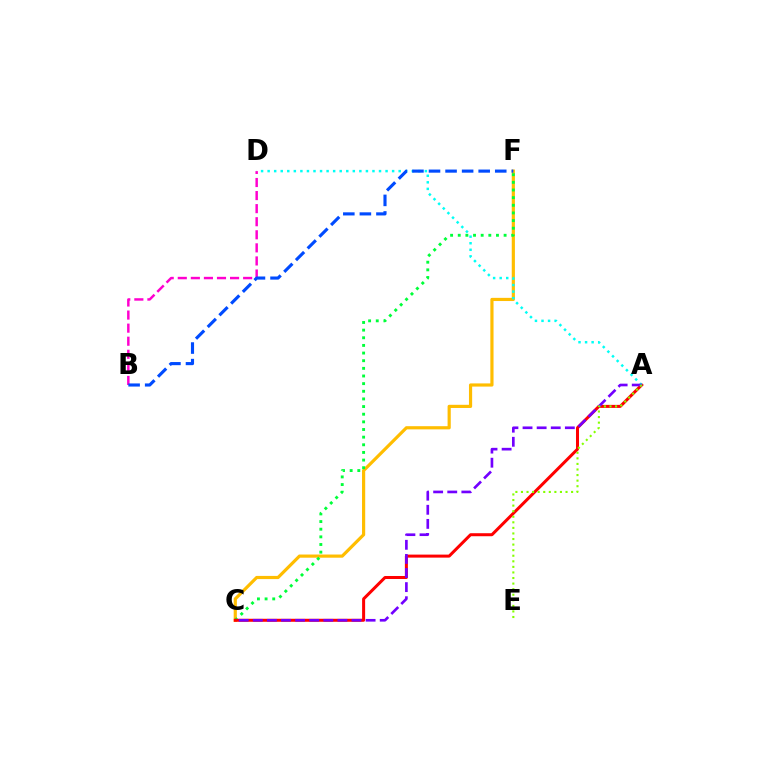{('C', 'F'): [{'color': '#ffbd00', 'line_style': 'solid', 'thickness': 2.29}, {'color': '#00ff39', 'line_style': 'dotted', 'thickness': 2.08}], ('A', 'C'): [{'color': '#ff0000', 'line_style': 'solid', 'thickness': 2.17}, {'color': '#7200ff', 'line_style': 'dashed', 'thickness': 1.92}], ('A', 'D'): [{'color': '#00fff6', 'line_style': 'dotted', 'thickness': 1.78}], ('B', 'D'): [{'color': '#ff00cf', 'line_style': 'dashed', 'thickness': 1.78}], ('B', 'F'): [{'color': '#004bff', 'line_style': 'dashed', 'thickness': 2.25}], ('A', 'E'): [{'color': '#84ff00', 'line_style': 'dotted', 'thickness': 1.51}]}